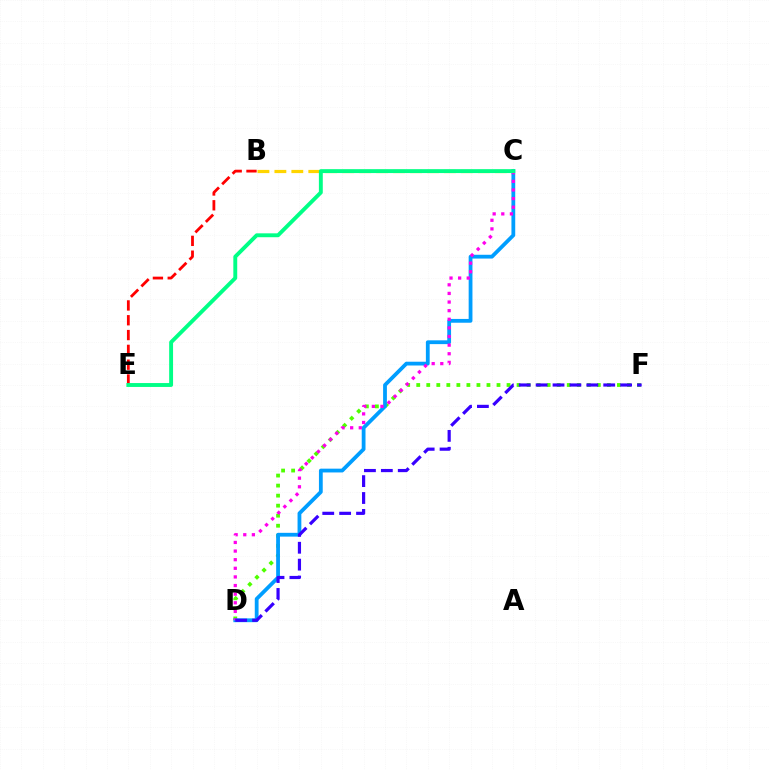{('B', 'C'): [{'color': '#ffd500', 'line_style': 'dashed', 'thickness': 2.3}], ('D', 'F'): [{'color': '#4fff00', 'line_style': 'dotted', 'thickness': 2.73}, {'color': '#3700ff', 'line_style': 'dashed', 'thickness': 2.3}], ('C', 'D'): [{'color': '#009eff', 'line_style': 'solid', 'thickness': 2.73}, {'color': '#ff00ed', 'line_style': 'dotted', 'thickness': 2.34}], ('B', 'E'): [{'color': '#ff0000', 'line_style': 'dashed', 'thickness': 2.01}], ('C', 'E'): [{'color': '#00ff86', 'line_style': 'solid', 'thickness': 2.8}]}